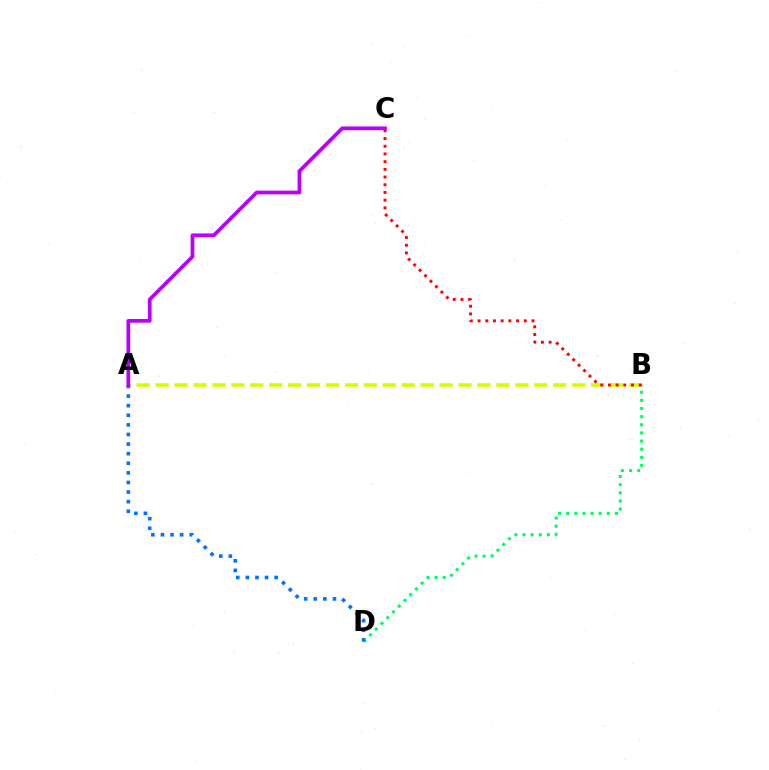{('A', 'B'): [{'color': '#d1ff00', 'line_style': 'dashed', 'thickness': 2.57}], ('B', 'D'): [{'color': '#00ff5c', 'line_style': 'dotted', 'thickness': 2.21}], ('A', 'D'): [{'color': '#0074ff', 'line_style': 'dotted', 'thickness': 2.61}], ('B', 'C'): [{'color': '#ff0000', 'line_style': 'dotted', 'thickness': 2.09}], ('A', 'C'): [{'color': '#b900ff', 'line_style': 'solid', 'thickness': 2.69}]}